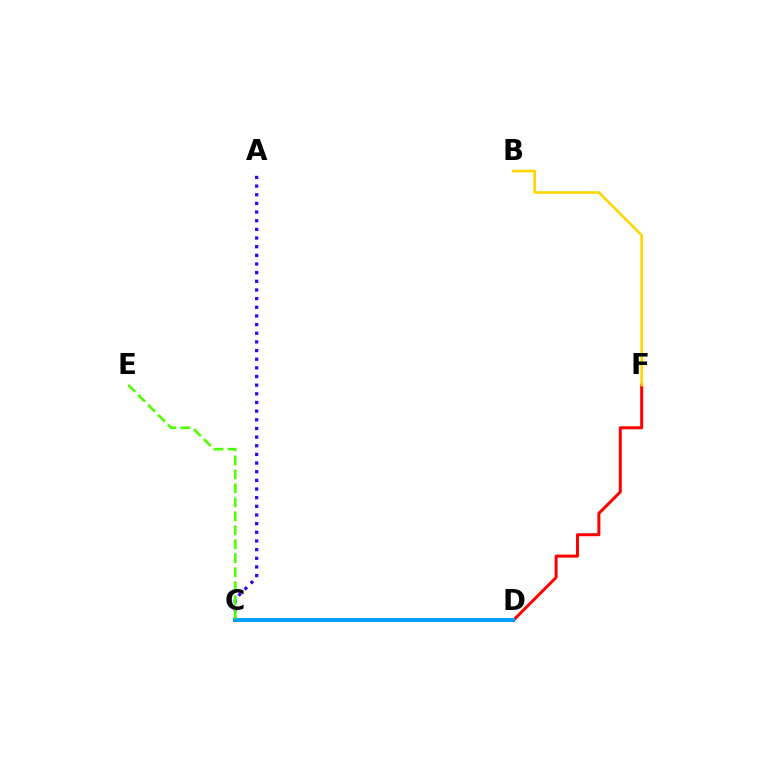{('D', 'F'): [{'color': '#ff0000', 'line_style': 'solid', 'thickness': 2.16}], ('C', 'D'): [{'color': '#ff00ed', 'line_style': 'solid', 'thickness': 2.05}, {'color': '#00ff86', 'line_style': 'solid', 'thickness': 2.54}, {'color': '#009eff', 'line_style': 'solid', 'thickness': 2.88}], ('B', 'F'): [{'color': '#ffd500', 'line_style': 'solid', 'thickness': 1.88}], ('A', 'C'): [{'color': '#3700ff', 'line_style': 'dotted', 'thickness': 2.35}], ('C', 'E'): [{'color': '#4fff00', 'line_style': 'dashed', 'thickness': 1.9}]}